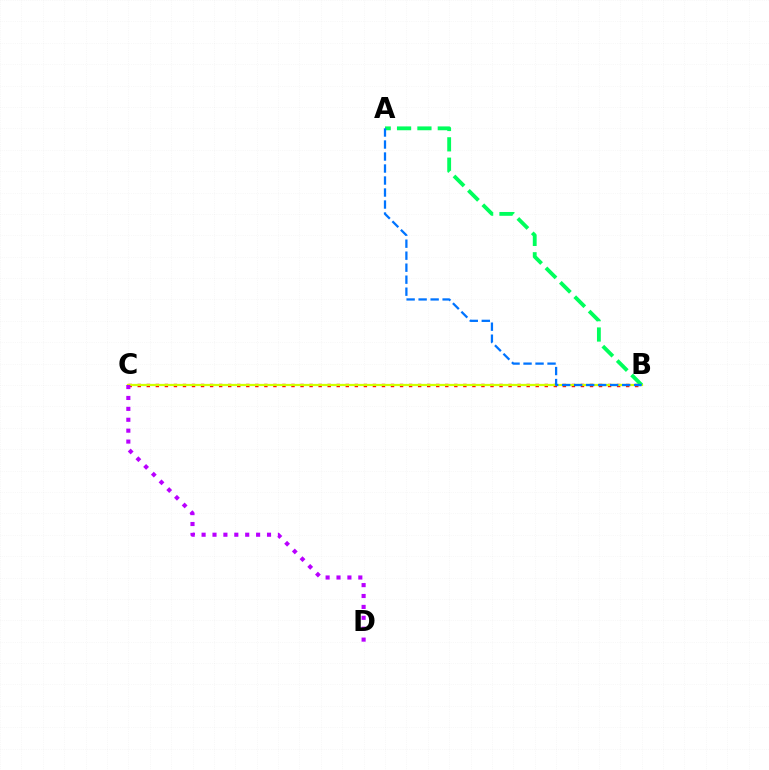{('B', 'C'): [{'color': '#ff0000', 'line_style': 'dotted', 'thickness': 2.46}, {'color': '#d1ff00', 'line_style': 'solid', 'thickness': 1.62}], ('A', 'B'): [{'color': '#00ff5c', 'line_style': 'dashed', 'thickness': 2.77}, {'color': '#0074ff', 'line_style': 'dashed', 'thickness': 1.63}], ('C', 'D'): [{'color': '#b900ff', 'line_style': 'dotted', 'thickness': 2.96}]}